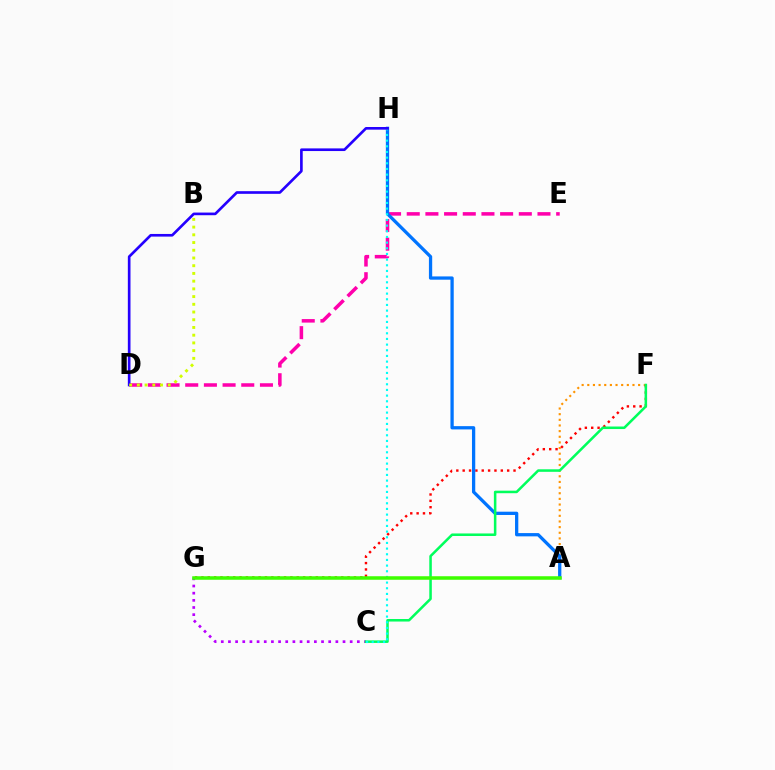{('C', 'G'): [{'color': '#b900ff', 'line_style': 'dotted', 'thickness': 1.95}], ('A', 'F'): [{'color': '#ff9400', 'line_style': 'dotted', 'thickness': 1.53}], ('D', 'E'): [{'color': '#ff00ac', 'line_style': 'dashed', 'thickness': 2.54}], ('F', 'G'): [{'color': '#ff0000', 'line_style': 'dotted', 'thickness': 1.73}], ('A', 'H'): [{'color': '#0074ff', 'line_style': 'solid', 'thickness': 2.36}], ('C', 'F'): [{'color': '#00ff5c', 'line_style': 'solid', 'thickness': 1.82}], ('C', 'H'): [{'color': '#00fff6', 'line_style': 'dotted', 'thickness': 1.54}], ('D', 'H'): [{'color': '#2500ff', 'line_style': 'solid', 'thickness': 1.91}], ('B', 'D'): [{'color': '#d1ff00', 'line_style': 'dotted', 'thickness': 2.1}], ('A', 'G'): [{'color': '#3dff00', 'line_style': 'solid', 'thickness': 2.54}]}